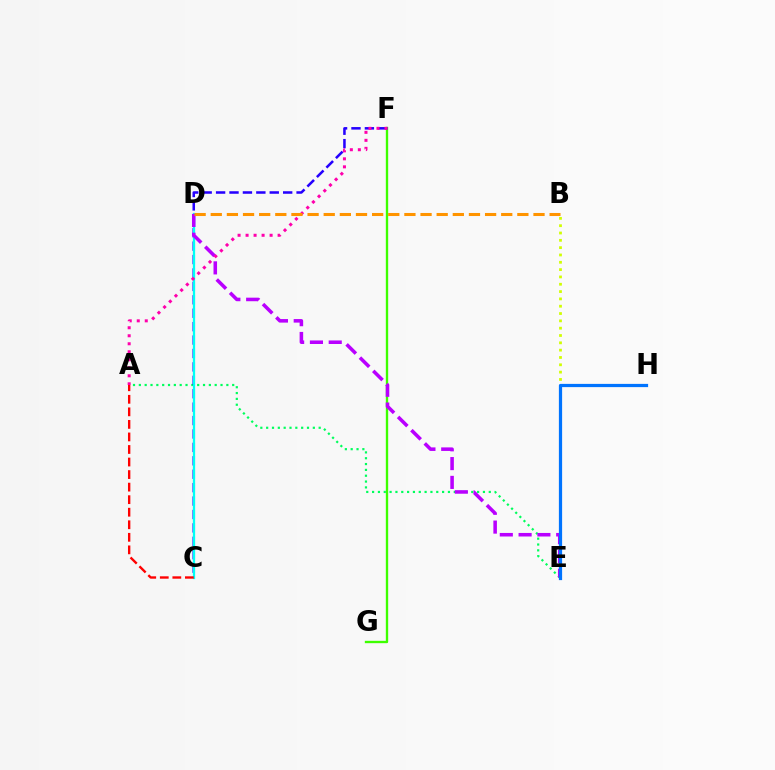{('A', 'E'): [{'color': '#00ff5c', 'line_style': 'dotted', 'thickness': 1.59}], ('F', 'G'): [{'color': '#3dff00', 'line_style': 'solid', 'thickness': 1.69}], ('C', 'F'): [{'color': '#2500ff', 'line_style': 'dashed', 'thickness': 1.82}], ('B', 'E'): [{'color': '#d1ff00', 'line_style': 'dotted', 'thickness': 1.99}], ('C', 'D'): [{'color': '#00fff6', 'line_style': 'solid', 'thickness': 1.62}], ('D', 'E'): [{'color': '#b900ff', 'line_style': 'dashed', 'thickness': 2.55}], ('E', 'H'): [{'color': '#0074ff', 'line_style': 'solid', 'thickness': 2.32}], ('A', 'F'): [{'color': '#ff00ac', 'line_style': 'dotted', 'thickness': 2.18}], ('A', 'C'): [{'color': '#ff0000', 'line_style': 'dashed', 'thickness': 1.7}], ('B', 'D'): [{'color': '#ff9400', 'line_style': 'dashed', 'thickness': 2.19}]}